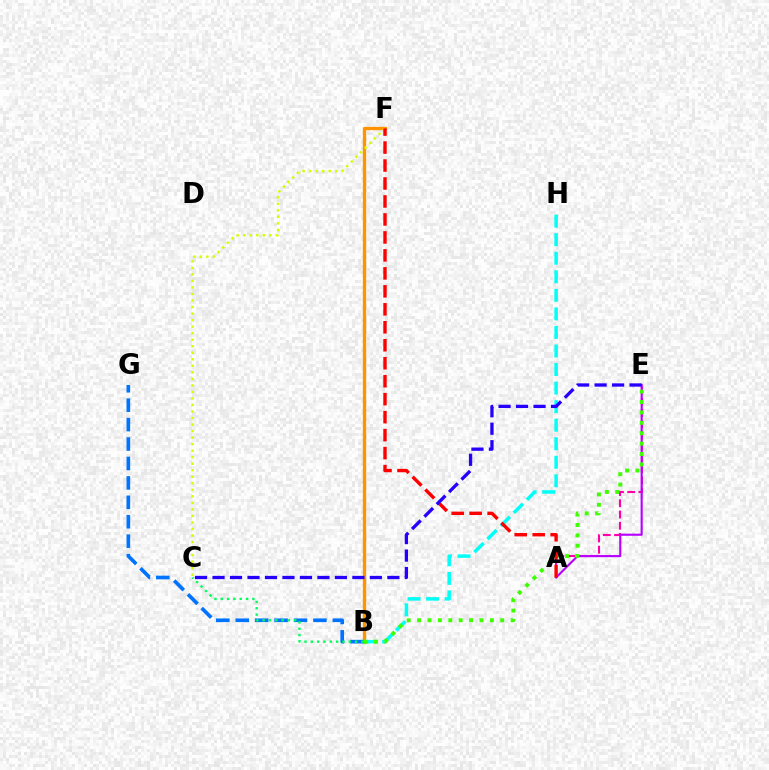{('A', 'E'): [{'color': '#ff00ac', 'line_style': 'dashed', 'thickness': 1.53}, {'color': '#b900ff', 'line_style': 'solid', 'thickness': 1.53}], ('B', 'F'): [{'color': '#ff9400', 'line_style': 'solid', 'thickness': 2.41}], ('B', 'G'): [{'color': '#0074ff', 'line_style': 'dashed', 'thickness': 2.64}], ('B', 'H'): [{'color': '#00fff6', 'line_style': 'dashed', 'thickness': 2.52}], ('B', 'E'): [{'color': '#3dff00', 'line_style': 'dotted', 'thickness': 2.82}], ('B', 'C'): [{'color': '#00ff5c', 'line_style': 'dotted', 'thickness': 1.72}], ('C', 'F'): [{'color': '#d1ff00', 'line_style': 'dotted', 'thickness': 1.77}], ('A', 'F'): [{'color': '#ff0000', 'line_style': 'dashed', 'thickness': 2.44}], ('C', 'E'): [{'color': '#2500ff', 'line_style': 'dashed', 'thickness': 2.37}]}